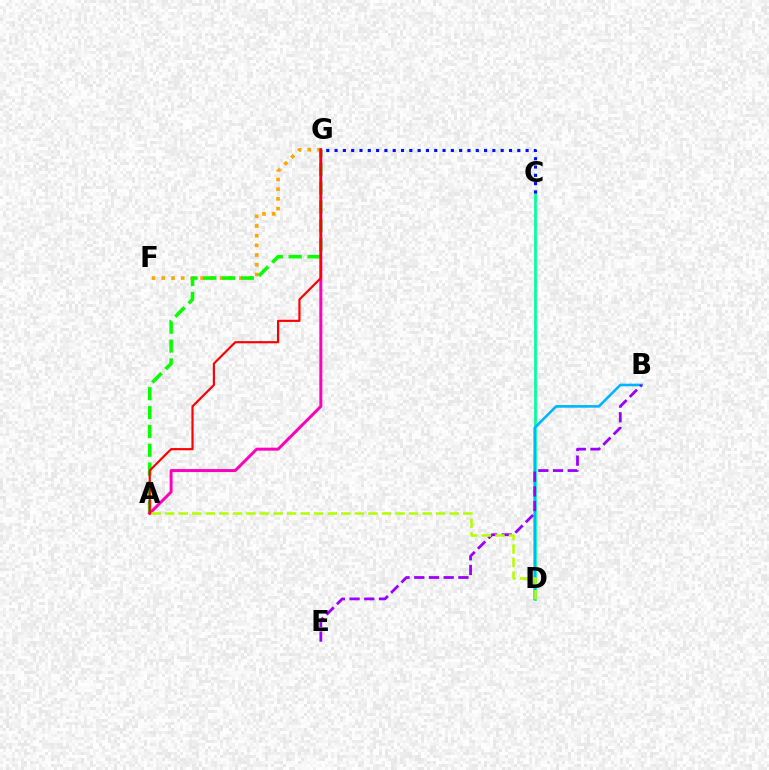{('C', 'D'): [{'color': '#00ff9d', 'line_style': 'solid', 'thickness': 1.97}], ('F', 'G'): [{'color': '#ffa500', 'line_style': 'dotted', 'thickness': 2.63}], ('A', 'G'): [{'color': '#08ff00', 'line_style': 'dashed', 'thickness': 2.56}, {'color': '#ff00bd', 'line_style': 'solid', 'thickness': 2.14}, {'color': '#ff0000', 'line_style': 'solid', 'thickness': 1.57}], ('B', 'D'): [{'color': '#00b5ff', 'line_style': 'solid', 'thickness': 1.88}], ('B', 'E'): [{'color': '#9b00ff', 'line_style': 'dashed', 'thickness': 2.0}], ('C', 'G'): [{'color': '#0010ff', 'line_style': 'dotted', 'thickness': 2.26}], ('A', 'D'): [{'color': '#b3ff00', 'line_style': 'dashed', 'thickness': 1.84}]}